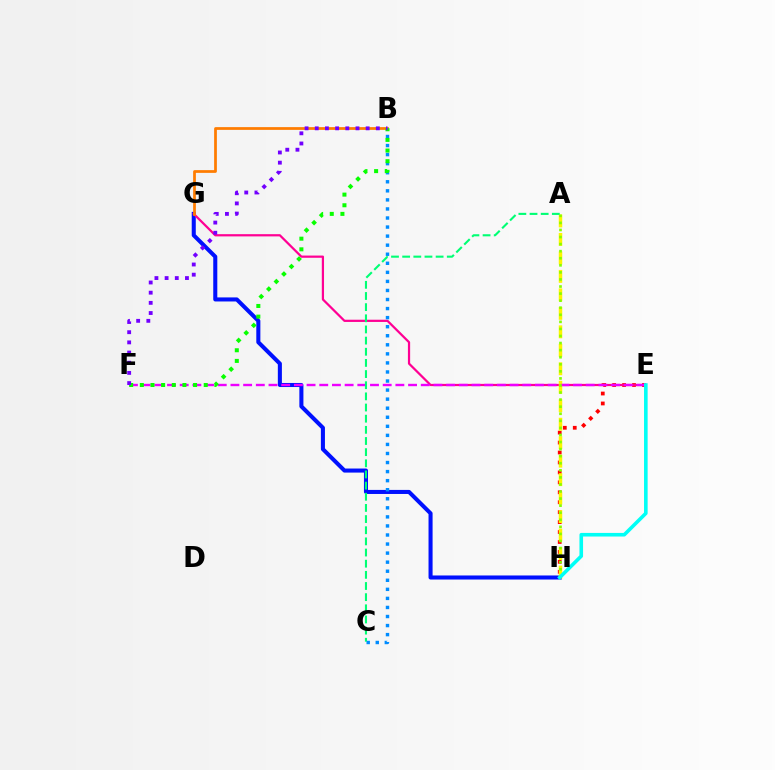{('E', 'H'): [{'color': '#ff0000', 'line_style': 'dotted', 'thickness': 2.7}, {'color': '#00fff6', 'line_style': 'solid', 'thickness': 2.59}], ('G', 'H'): [{'color': '#0010ff', 'line_style': 'solid', 'thickness': 2.92}], ('E', 'G'): [{'color': '#ff0094', 'line_style': 'solid', 'thickness': 1.6}], ('B', 'G'): [{'color': '#ff7c00', 'line_style': 'solid', 'thickness': 1.98}], ('A', 'H'): [{'color': '#fcf500', 'line_style': 'dashed', 'thickness': 2.51}, {'color': '#84ff00', 'line_style': 'dotted', 'thickness': 1.92}], ('E', 'F'): [{'color': '#ee00ff', 'line_style': 'dashed', 'thickness': 1.72}], ('A', 'C'): [{'color': '#00ff74', 'line_style': 'dashed', 'thickness': 1.52}], ('B', 'C'): [{'color': '#008cff', 'line_style': 'dotted', 'thickness': 2.46}], ('B', 'F'): [{'color': '#08ff00', 'line_style': 'dotted', 'thickness': 2.89}, {'color': '#7200ff', 'line_style': 'dotted', 'thickness': 2.76}]}